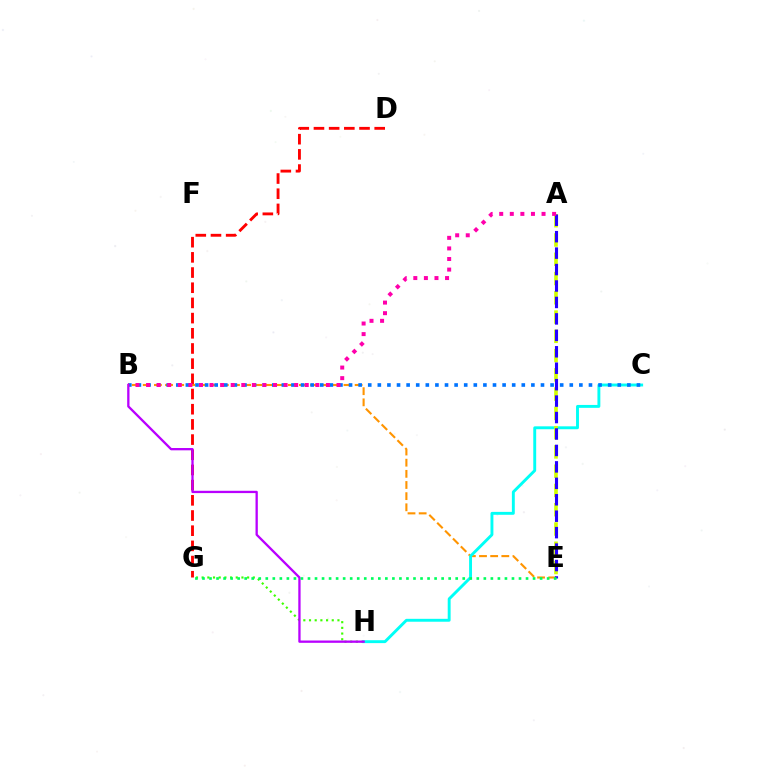{('B', 'E'): [{'color': '#ff9400', 'line_style': 'dashed', 'thickness': 1.52}], ('G', 'H'): [{'color': '#3dff00', 'line_style': 'dotted', 'thickness': 1.54}], ('C', 'H'): [{'color': '#00fff6', 'line_style': 'solid', 'thickness': 2.09}], ('B', 'C'): [{'color': '#0074ff', 'line_style': 'dotted', 'thickness': 2.61}], ('A', 'E'): [{'color': '#d1ff00', 'line_style': 'dashed', 'thickness': 2.62}, {'color': '#2500ff', 'line_style': 'dashed', 'thickness': 2.23}], ('D', 'G'): [{'color': '#ff0000', 'line_style': 'dashed', 'thickness': 2.06}], ('B', 'H'): [{'color': '#b900ff', 'line_style': 'solid', 'thickness': 1.66}], ('E', 'G'): [{'color': '#00ff5c', 'line_style': 'dotted', 'thickness': 1.91}], ('A', 'B'): [{'color': '#ff00ac', 'line_style': 'dotted', 'thickness': 2.87}]}